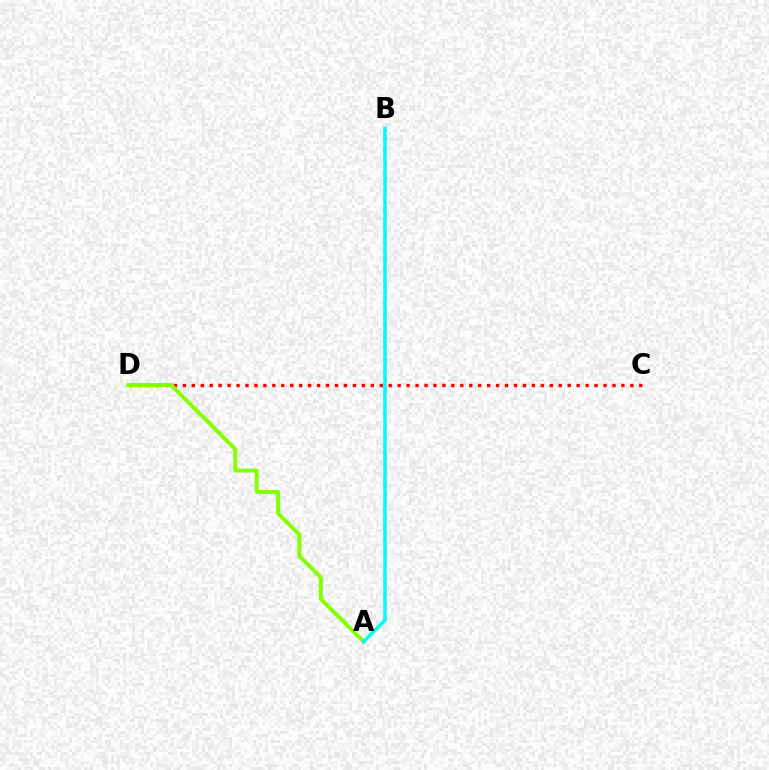{('A', 'B'): [{'color': '#7200ff', 'line_style': 'solid', 'thickness': 1.57}, {'color': '#00fff6', 'line_style': 'solid', 'thickness': 2.5}], ('C', 'D'): [{'color': '#ff0000', 'line_style': 'dotted', 'thickness': 2.43}], ('A', 'D'): [{'color': '#84ff00', 'line_style': 'solid', 'thickness': 2.85}]}